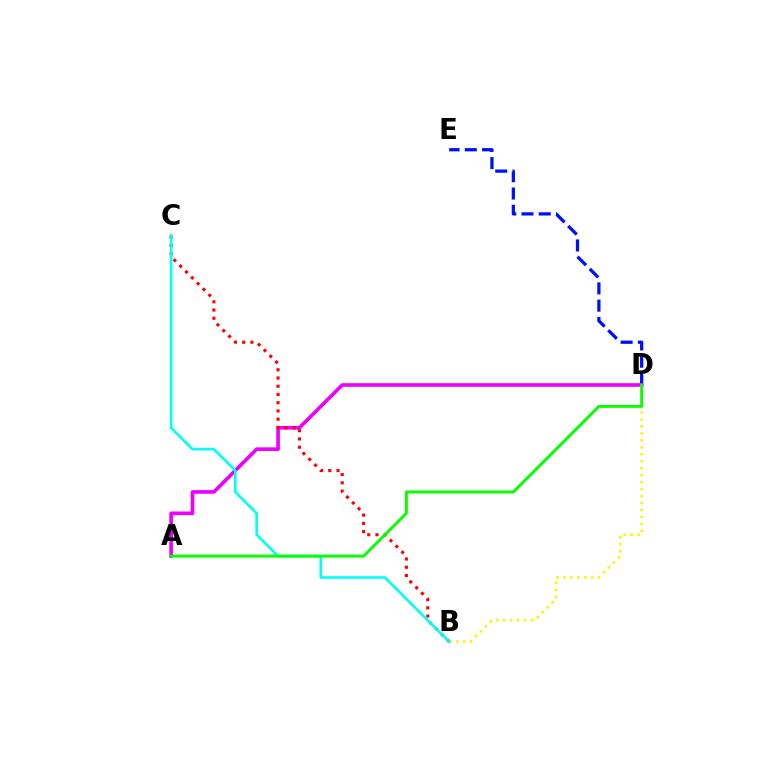{('D', 'E'): [{'color': '#0010ff', 'line_style': 'dashed', 'thickness': 2.35}], ('A', 'D'): [{'color': '#ee00ff', 'line_style': 'solid', 'thickness': 2.62}, {'color': '#08ff00', 'line_style': 'solid', 'thickness': 2.11}], ('B', 'D'): [{'color': '#fcf500', 'line_style': 'dotted', 'thickness': 1.89}], ('B', 'C'): [{'color': '#ff0000', 'line_style': 'dotted', 'thickness': 2.24}, {'color': '#00fff6', 'line_style': 'solid', 'thickness': 1.9}]}